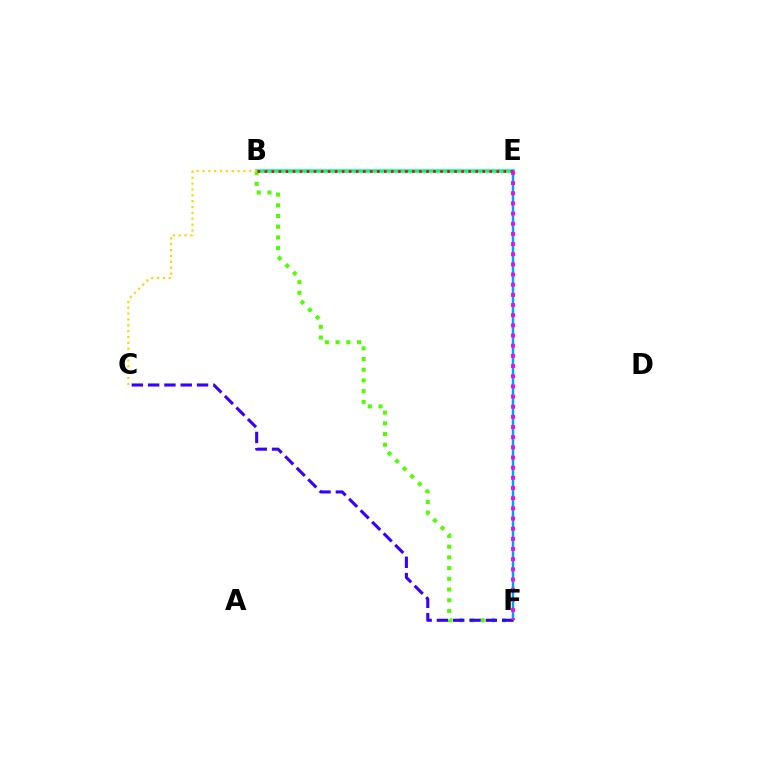{('B', 'E'): [{'color': '#00ff86', 'line_style': 'solid', 'thickness': 2.61}, {'color': '#ff0000', 'line_style': 'dotted', 'thickness': 1.91}], ('E', 'F'): [{'color': '#009eff', 'line_style': 'solid', 'thickness': 1.76}, {'color': '#ff00ed', 'line_style': 'dotted', 'thickness': 2.76}], ('B', 'F'): [{'color': '#4fff00', 'line_style': 'dotted', 'thickness': 2.91}], ('C', 'F'): [{'color': '#3700ff', 'line_style': 'dashed', 'thickness': 2.21}], ('B', 'C'): [{'color': '#ffd500', 'line_style': 'dotted', 'thickness': 1.59}]}